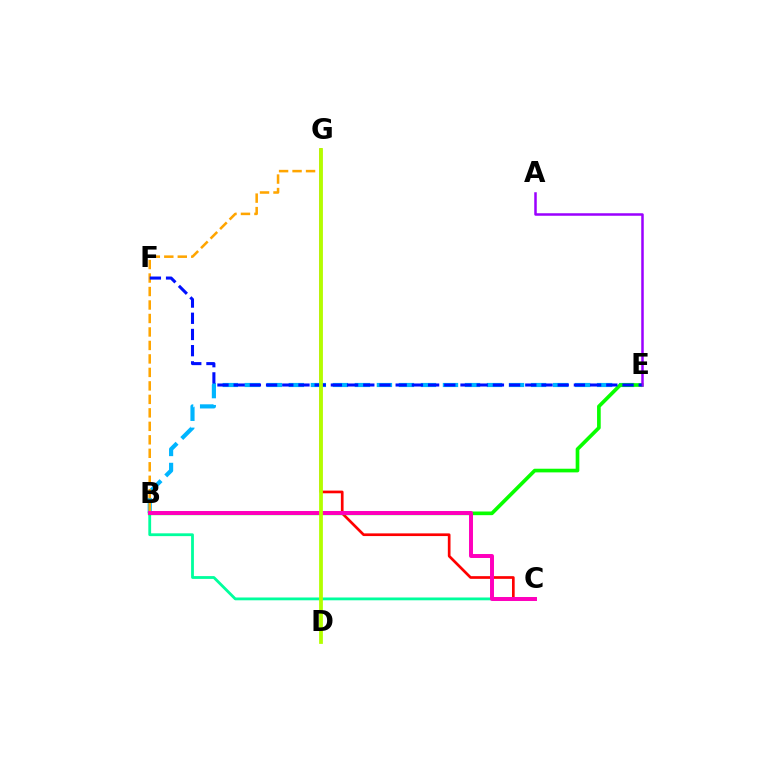{('B', 'E'): [{'color': '#00b5ff', 'line_style': 'dashed', 'thickness': 2.99}, {'color': '#08ff00', 'line_style': 'solid', 'thickness': 2.64}], ('C', 'G'): [{'color': '#ff0000', 'line_style': 'solid', 'thickness': 1.93}], ('B', 'C'): [{'color': '#00ff9d', 'line_style': 'solid', 'thickness': 2.02}, {'color': '#ff00bd', 'line_style': 'solid', 'thickness': 2.85}], ('B', 'G'): [{'color': '#ffa500', 'line_style': 'dashed', 'thickness': 1.83}], ('A', 'E'): [{'color': '#9b00ff', 'line_style': 'solid', 'thickness': 1.8}], ('E', 'F'): [{'color': '#0010ff', 'line_style': 'dashed', 'thickness': 2.2}], ('D', 'G'): [{'color': '#b3ff00', 'line_style': 'solid', 'thickness': 2.71}]}